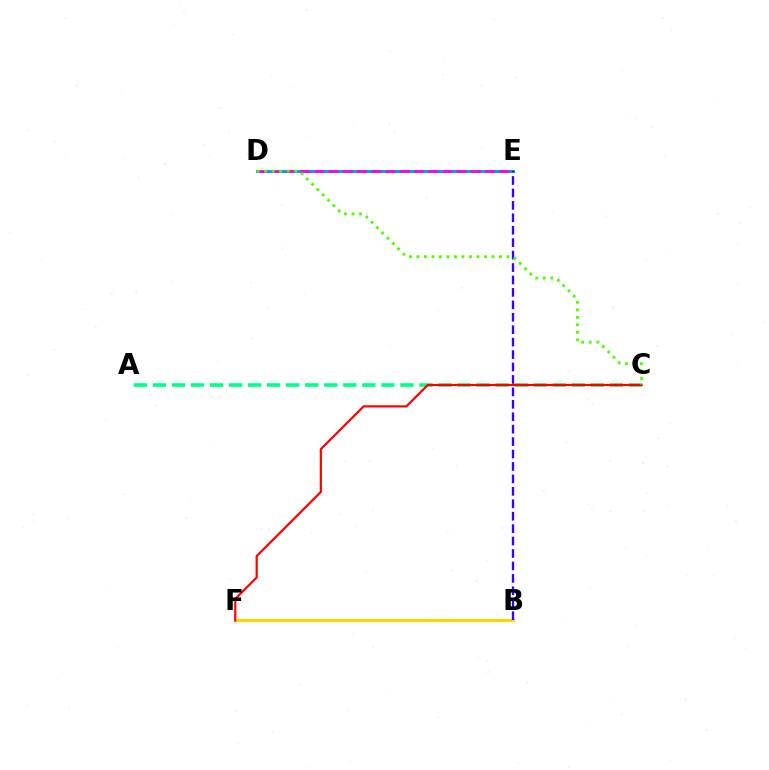{('D', 'E'): [{'color': '#009eff', 'line_style': 'solid', 'thickness': 2.11}, {'color': '#ff00ed', 'line_style': 'dashed', 'thickness': 1.93}], ('A', 'C'): [{'color': '#00ff86', 'line_style': 'dashed', 'thickness': 2.59}], ('B', 'F'): [{'color': '#ffd500', 'line_style': 'solid', 'thickness': 2.16}], ('B', 'E'): [{'color': '#3700ff', 'line_style': 'dashed', 'thickness': 1.69}], ('C', 'F'): [{'color': '#ff0000', 'line_style': 'solid', 'thickness': 1.58}], ('C', 'D'): [{'color': '#4fff00', 'line_style': 'dotted', 'thickness': 2.04}]}